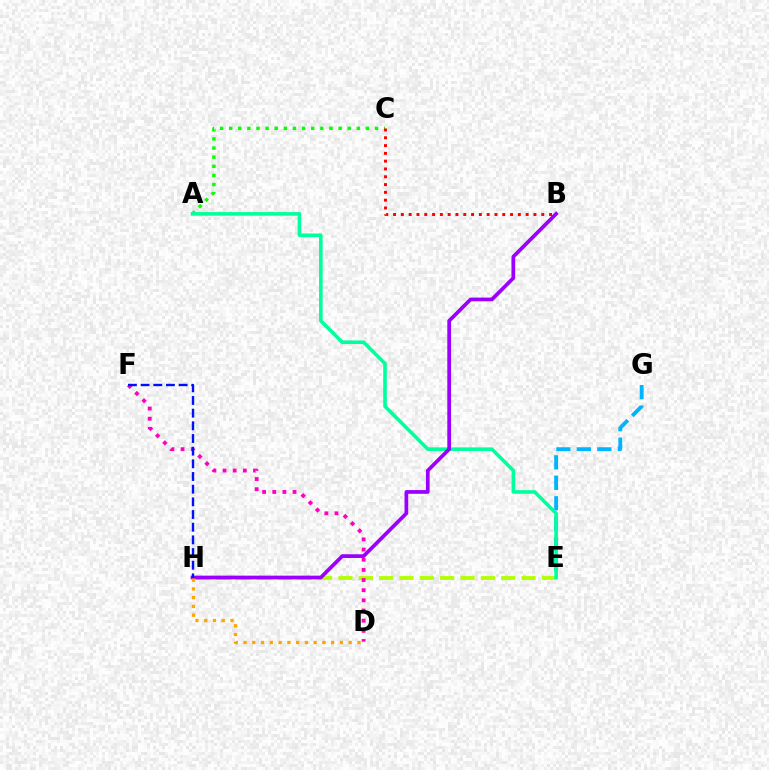{('E', 'G'): [{'color': '#00b5ff', 'line_style': 'dashed', 'thickness': 2.78}], ('E', 'H'): [{'color': '#b3ff00', 'line_style': 'dashed', 'thickness': 2.76}], ('A', 'C'): [{'color': '#08ff00', 'line_style': 'dotted', 'thickness': 2.48}], ('A', 'E'): [{'color': '#00ff9d', 'line_style': 'solid', 'thickness': 2.58}], ('B', 'C'): [{'color': '#ff0000', 'line_style': 'dotted', 'thickness': 2.12}], ('B', 'H'): [{'color': '#9b00ff', 'line_style': 'solid', 'thickness': 2.69}], ('D', 'F'): [{'color': '#ff00bd', 'line_style': 'dotted', 'thickness': 2.76}], ('F', 'H'): [{'color': '#0010ff', 'line_style': 'dashed', 'thickness': 1.72}], ('D', 'H'): [{'color': '#ffa500', 'line_style': 'dotted', 'thickness': 2.38}]}